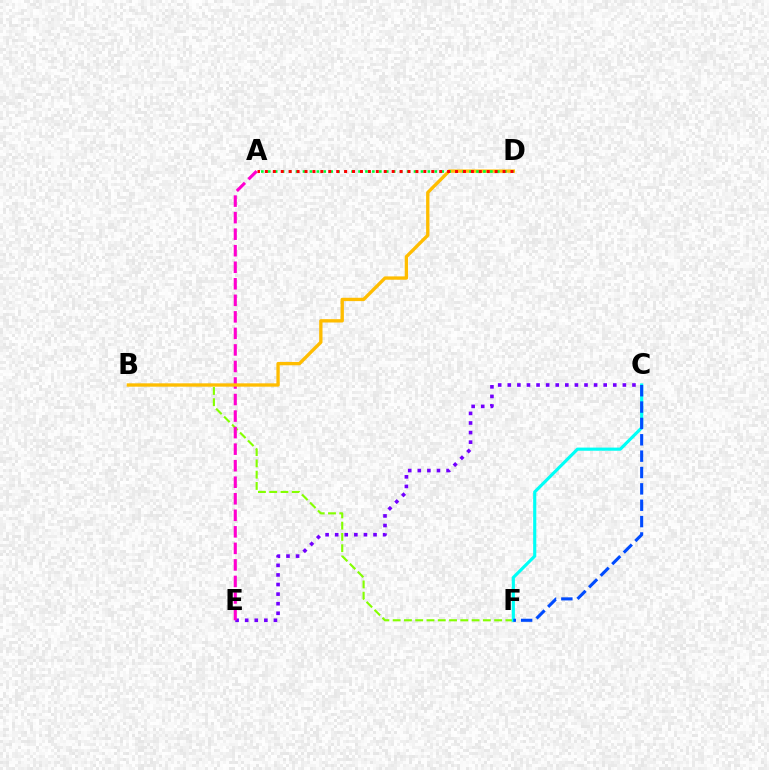{('C', 'E'): [{'color': '#7200ff', 'line_style': 'dotted', 'thickness': 2.61}], ('B', 'F'): [{'color': '#84ff00', 'line_style': 'dashed', 'thickness': 1.53}], ('C', 'F'): [{'color': '#00fff6', 'line_style': 'solid', 'thickness': 2.26}, {'color': '#004bff', 'line_style': 'dashed', 'thickness': 2.22}], ('A', 'E'): [{'color': '#ff00cf', 'line_style': 'dashed', 'thickness': 2.25}], ('B', 'D'): [{'color': '#ffbd00', 'line_style': 'solid', 'thickness': 2.4}], ('A', 'D'): [{'color': '#00ff39', 'line_style': 'dotted', 'thickness': 1.89}, {'color': '#ff0000', 'line_style': 'dotted', 'thickness': 2.15}]}